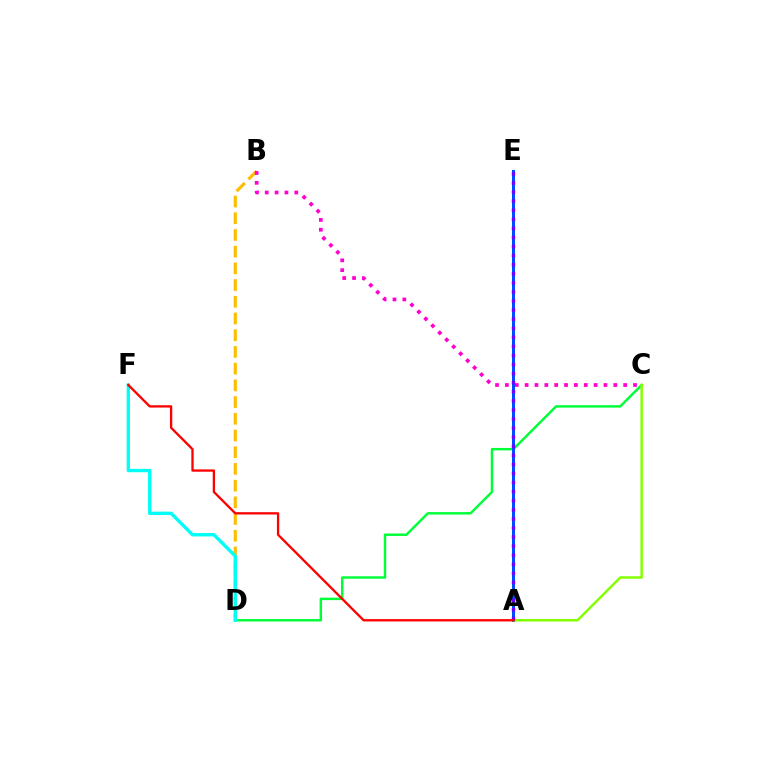{('B', 'D'): [{'color': '#ffbd00', 'line_style': 'dashed', 'thickness': 2.27}], ('B', 'C'): [{'color': '#ff00cf', 'line_style': 'dotted', 'thickness': 2.68}], ('C', 'D'): [{'color': '#00ff39', 'line_style': 'solid', 'thickness': 1.77}], ('A', 'E'): [{'color': '#004bff', 'line_style': 'solid', 'thickness': 2.16}, {'color': '#7200ff', 'line_style': 'dotted', 'thickness': 2.47}], ('A', 'C'): [{'color': '#84ff00', 'line_style': 'solid', 'thickness': 1.79}], ('D', 'F'): [{'color': '#00fff6', 'line_style': 'solid', 'thickness': 2.42}], ('A', 'F'): [{'color': '#ff0000', 'line_style': 'solid', 'thickness': 1.67}]}